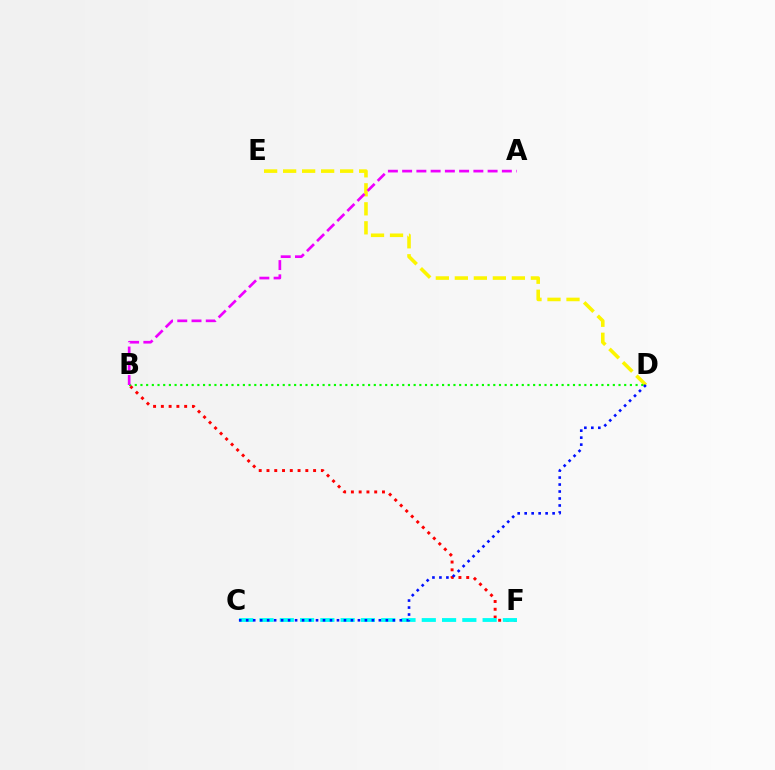{('B', 'F'): [{'color': '#ff0000', 'line_style': 'dotted', 'thickness': 2.11}], ('C', 'F'): [{'color': '#00fff6', 'line_style': 'dashed', 'thickness': 2.76}], ('D', 'E'): [{'color': '#fcf500', 'line_style': 'dashed', 'thickness': 2.58}], ('B', 'D'): [{'color': '#08ff00', 'line_style': 'dotted', 'thickness': 1.55}], ('A', 'B'): [{'color': '#ee00ff', 'line_style': 'dashed', 'thickness': 1.94}], ('C', 'D'): [{'color': '#0010ff', 'line_style': 'dotted', 'thickness': 1.9}]}